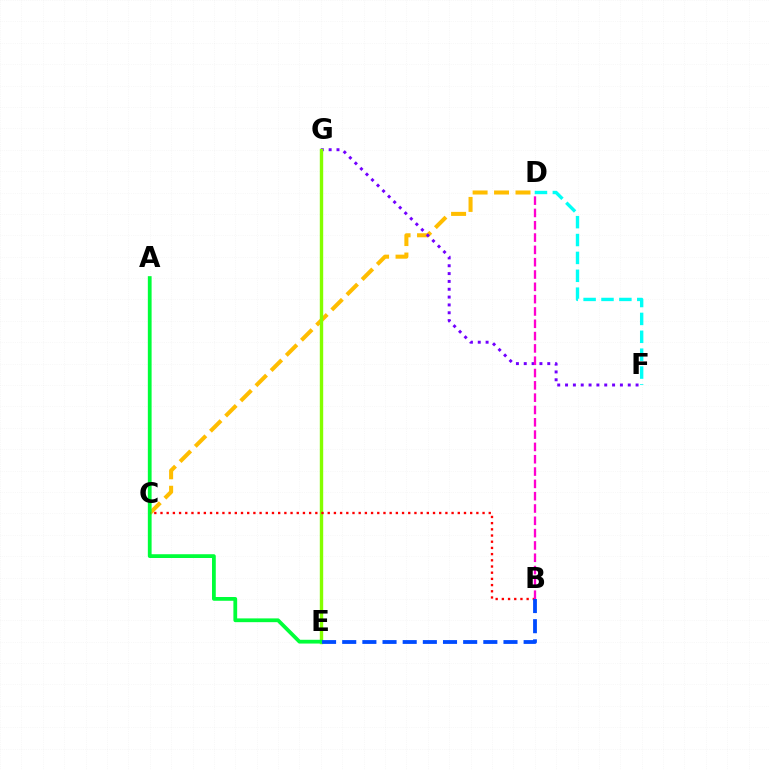{('C', 'D'): [{'color': '#ffbd00', 'line_style': 'dashed', 'thickness': 2.91}], ('F', 'G'): [{'color': '#7200ff', 'line_style': 'dotted', 'thickness': 2.13}], ('D', 'F'): [{'color': '#00fff6', 'line_style': 'dashed', 'thickness': 2.43}], ('E', 'G'): [{'color': '#84ff00', 'line_style': 'solid', 'thickness': 2.44}], ('A', 'E'): [{'color': '#00ff39', 'line_style': 'solid', 'thickness': 2.71}], ('B', 'C'): [{'color': '#ff0000', 'line_style': 'dotted', 'thickness': 1.68}], ('B', 'D'): [{'color': '#ff00cf', 'line_style': 'dashed', 'thickness': 1.67}], ('B', 'E'): [{'color': '#004bff', 'line_style': 'dashed', 'thickness': 2.74}]}